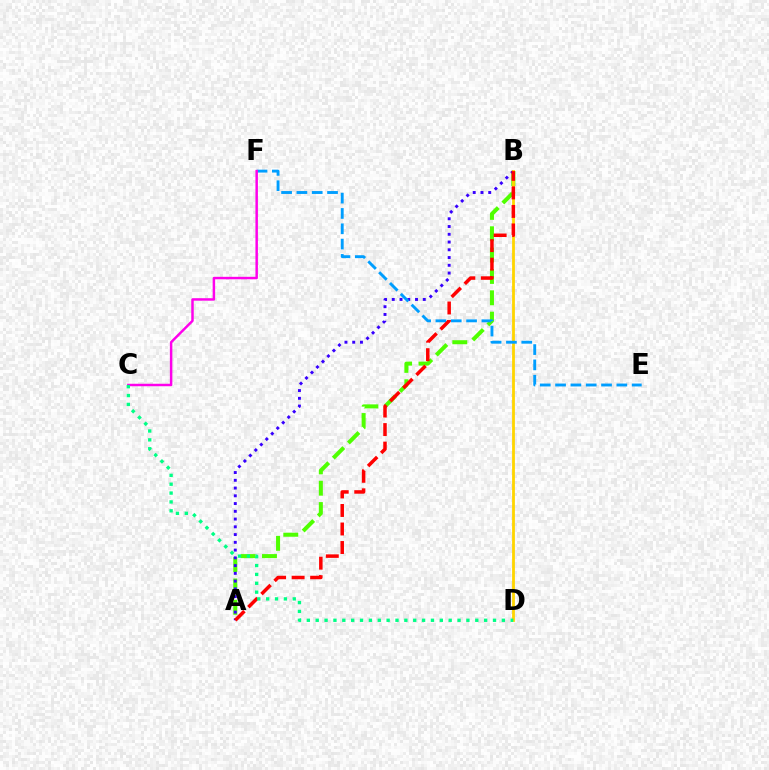{('A', 'B'): [{'color': '#4fff00', 'line_style': 'dashed', 'thickness': 2.9}, {'color': '#3700ff', 'line_style': 'dotted', 'thickness': 2.11}, {'color': '#ff0000', 'line_style': 'dashed', 'thickness': 2.52}], ('B', 'D'): [{'color': '#ffd500', 'line_style': 'solid', 'thickness': 2.02}], ('E', 'F'): [{'color': '#009eff', 'line_style': 'dashed', 'thickness': 2.08}], ('C', 'F'): [{'color': '#ff00ed', 'line_style': 'solid', 'thickness': 1.78}], ('C', 'D'): [{'color': '#00ff86', 'line_style': 'dotted', 'thickness': 2.41}]}